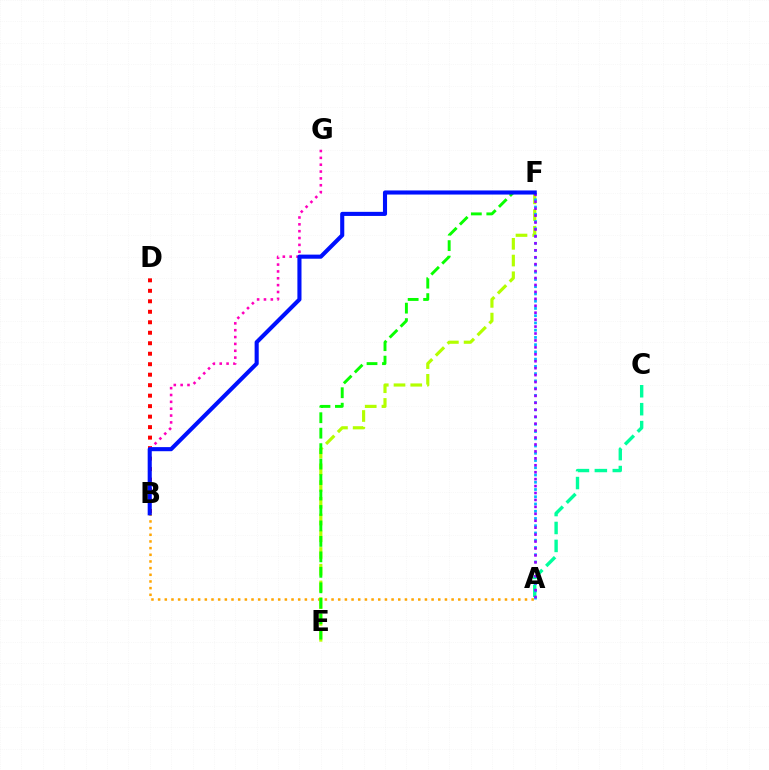{('A', 'C'): [{'color': '#00ff9d', 'line_style': 'dashed', 'thickness': 2.44}], ('A', 'B'): [{'color': '#ffa500', 'line_style': 'dotted', 'thickness': 1.81}], ('E', 'F'): [{'color': '#b3ff00', 'line_style': 'dashed', 'thickness': 2.27}, {'color': '#08ff00', 'line_style': 'dashed', 'thickness': 2.1}], ('B', 'D'): [{'color': '#ff0000', 'line_style': 'dotted', 'thickness': 2.85}], ('B', 'G'): [{'color': '#ff00bd', 'line_style': 'dotted', 'thickness': 1.86}], ('A', 'F'): [{'color': '#00b5ff', 'line_style': 'dotted', 'thickness': 1.97}, {'color': '#9b00ff', 'line_style': 'dotted', 'thickness': 1.88}], ('B', 'F'): [{'color': '#0010ff', 'line_style': 'solid', 'thickness': 2.95}]}